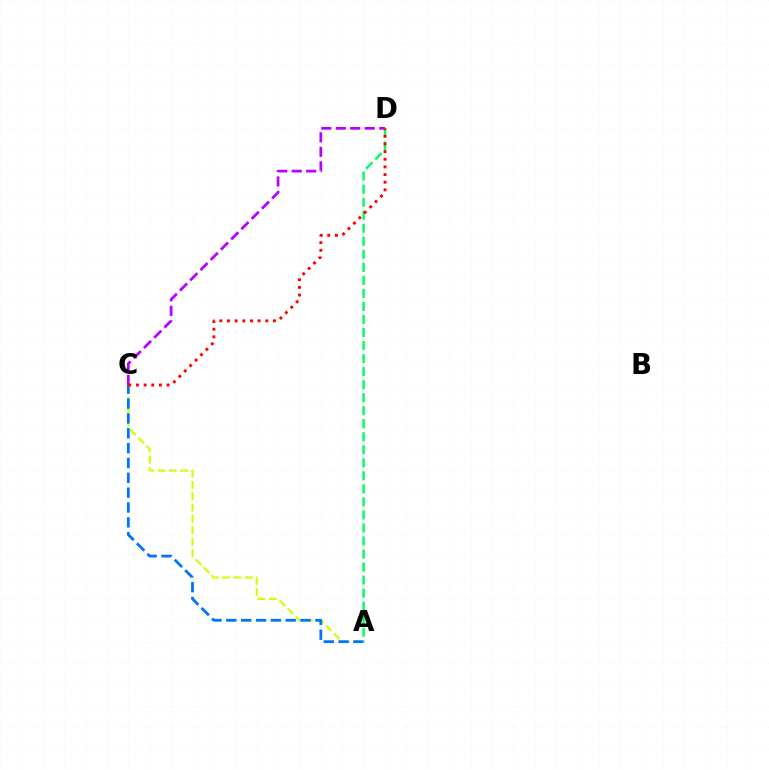{('A', 'C'): [{'color': '#d1ff00', 'line_style': 'dashed', 'thickness': 1.54}, {'color': '#0074ff', 'line_style': 'dashed', 'thickness': 2.02}], ('C', 'D'): [{'color': '#b900ff', 'line_style': 'dashed', 'thickness': 1.97}, {'color': '#ff0000', 'line_style': 'dotted', 'thickness': 2.08}], ('A', 'D'): [{'color': '#00ff5c', 'line_style': 'dashed', 'thickness': 1.77}]}